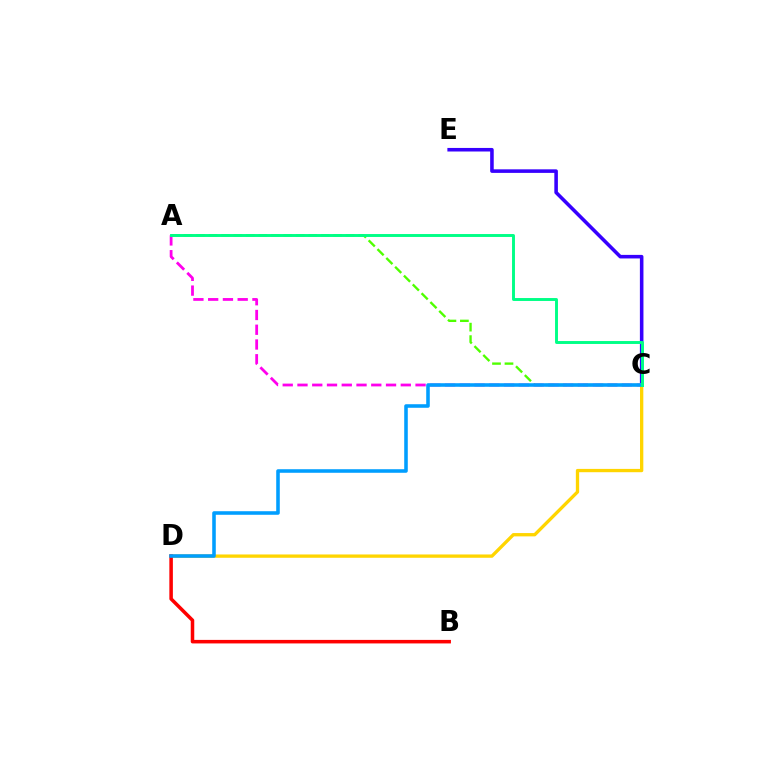{('C', 'E'): [{'color': '#3700ff', 'line_style': 'solid', 'thickness': 2.56}], ('C', 'D'): [{'color': '#ffd500', 'line_style': 'solid', 'thickness': 2.38}, {'color': '#009eff', 'line_style': 'solid', 'thickness': 2.57}], ('A', 'C'): [{'color': '#4fff00', 'line_style': 'dashed', 'thickness': 1.69}, {'color': '#ff00ed', 'line_style': 'dashed', 'thickness': 2.0}, {'color': '#00ff86', 'line_style': 'solid', 'thickness': 2.1}], ('B', 'D'): [{'color': '#ff0000', 'line_style': 'solid', 'thickness': 2.54}]}